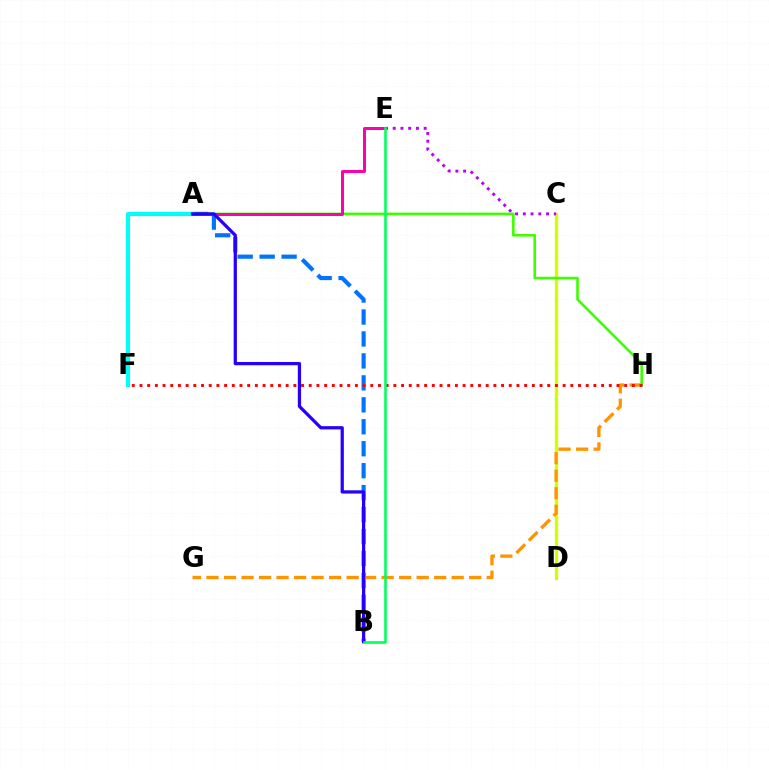{('A', 'B'): [{'color': '#0074ff', 'line_style': 'dashed', 'thickness': 2.98}, {'color': '#2500ff', 'line_style': 'solid', 'thickness': 2.33}], ('C', 'D'): [{'color': '#d1ff00', 'line_style': 'solid', 'thickness': 2.4}], ('C', 'E'): [{'color': '#b900ff', 'line_style': 'dotted', 'thickness': 2.1}], ('G', 'H'): [{'color': '#ff9400', 'line_style': 'dashed', 'thickness': 2.38}], ('A', 'F'): [{'color': '#00fff6', 'line_style': 'solid', 'thickness': 2.99}], ('A', 'H'): [{'color': '#3dff00', 'line_style': 'solid', 'thickness': 1.87}], ('A', 'E'): [{'color': '#ff00ac', 'line_style': 'solid', 'thickness': 2.15}], ('F', 'H'): [{'color': '#ff0000', 'line_style': 'dotted', 'thickness': 2.09}], ('B', 'E'): [{'color': '#00ff5c', 'line_style': 'solid', 'thickness': 1.85}]}